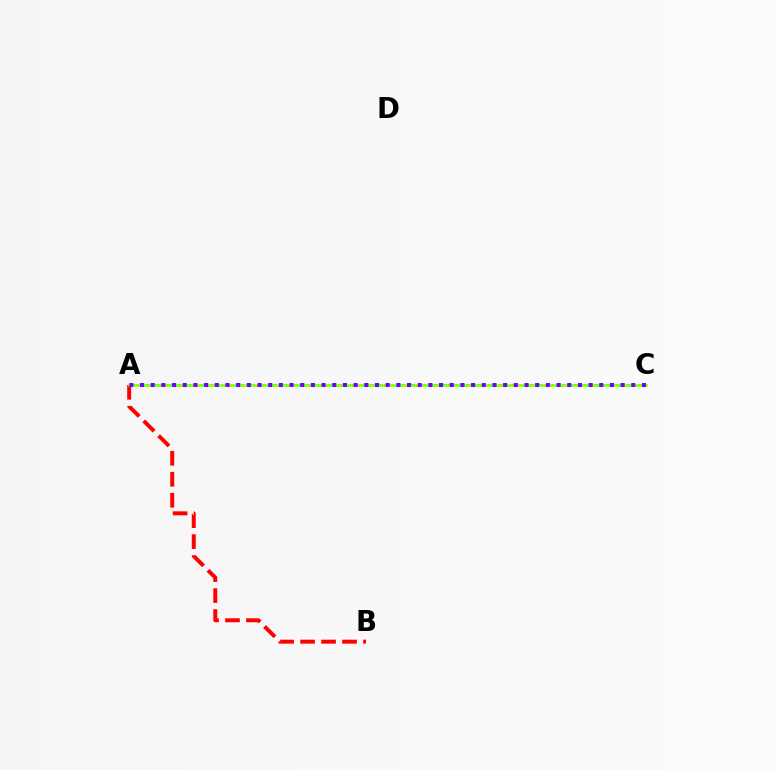{('A', 'C'): [{'color': '#00fff6', 'line_style': 'dashed', 'thickness': 1.57}, {'color': '#84ff00', 'line_style': 'solid', 'thickness': 1.83}, {'color': '#7200ff', 'line_style': 'dotted', 'thickness': 2.9}], ('A', 'B'): [{'color': '#ff0000', 'line_style': 'dashed', 'thickness': 2.85}]}